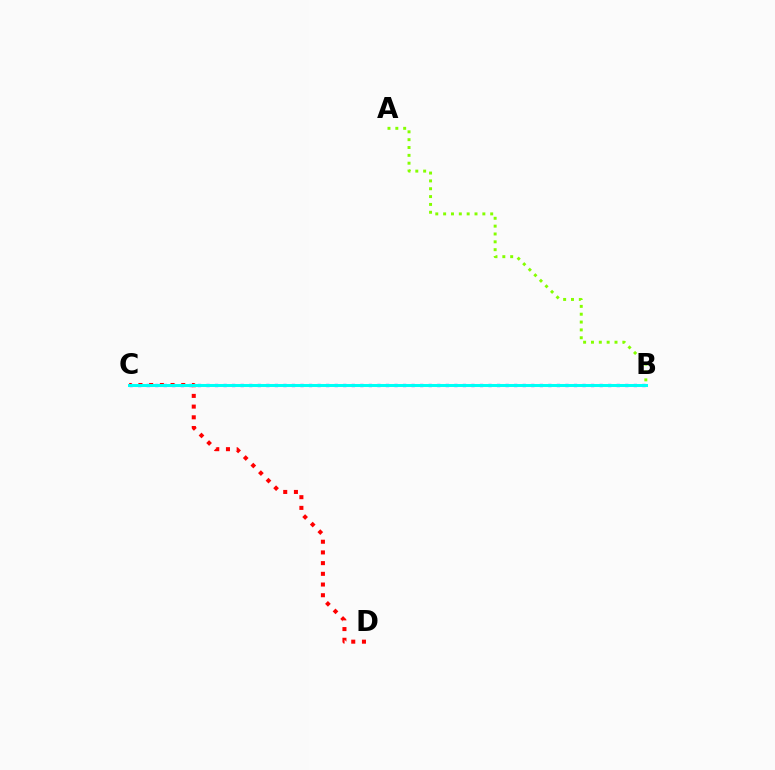{('B', 'C'): [{'color': '#7200ff', 'line_style': 'dotted', 'thickness': 2.32}, {'color': '#00fff6', 'line_style': 'solid', 'thickness': 2.17}], ('A', 'B'): [{'color': '#84ff00', 'line_style': 'dotted', 'thickness': 2.13}], ('C', 'D'): [{'color': '#ff0000', 'line_style': 'dotted', 'thickness': 2.91}]}